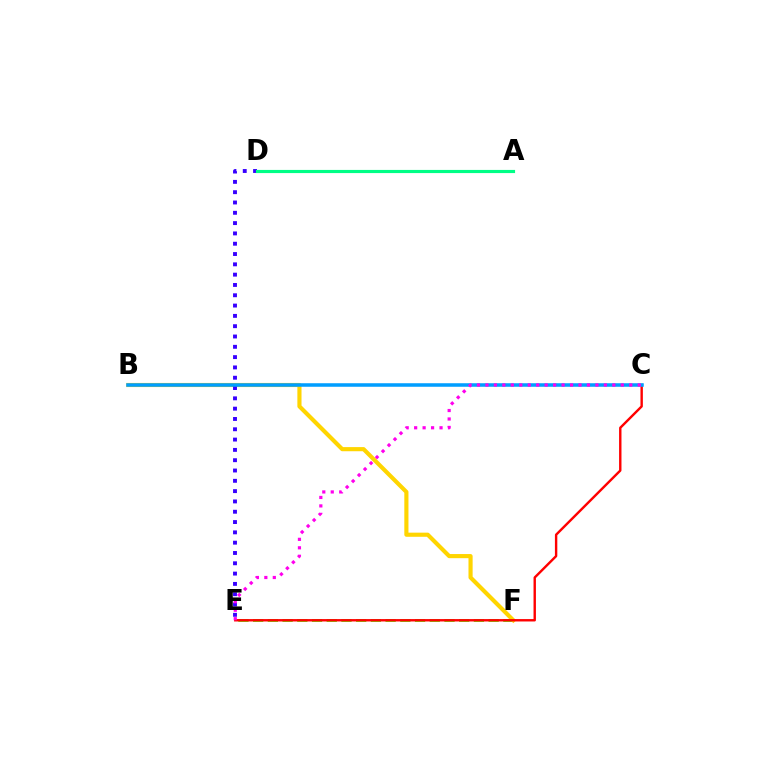{('E', 'F'): [{'color': '#4fff00', 'line_style': 'dashed', 'thickness': 2.0}], ('B', 'F'): [{'color': '#ffd500', 'line_style': 'solid', 'thickness': 2.98}], ('D', 'E'): [{'color': '#3700ff', 'line_style': 'dotted', 'thickness': 2.8}], ('C', 'E'): [{'color': '#ff0000', 'line_style': 'solid', 'thickness': 1.73}, {'color': '#ff00ed', 'line_style': 'dotted', 'thickness': 2.3}], ('A', 'D'): [{'color': '#00ff86', 'line_style': 'solid', 'thickness': 2.27}], ('B', 'C'): [{'color': '#009eff', 'line_style': 'solid', 'thickness': 2.54}]}